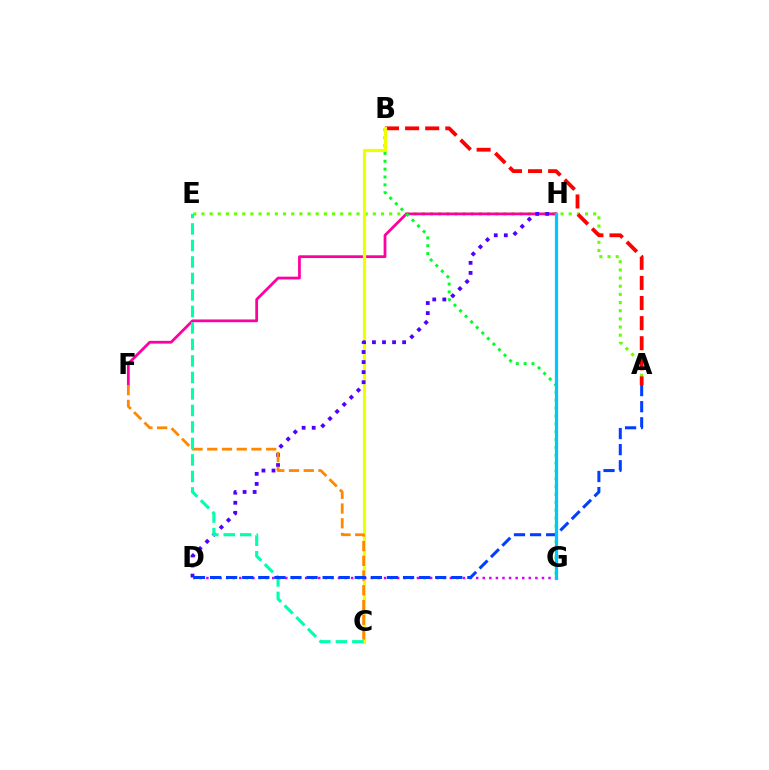{('A', 'E'): [{'color': '#66ff00', 'line_style': 'dotted', 'thickness': 2.22}], ('F', 'H'): [{'color': '#ff00a0', 'line_style': 'solid', 'thickness': 1.99}], ('B', 'G'): [{'color': '#00ff27', 'line_style': 'dotted', 'thickness': 2.14}], ('A', 'B'): [{'color': '#ff0000', 'line_style': 'dashed', 'thickness': 2.73}], ('B', 'C'): [{'color': '#eeff00', 'line_style': 'solid', 'thickness': 2.29}], ('D', 'H'): [{'color': '#4f00ff', 'line_style': 'dotted', 'thickness': 2.73}], ('C', 'F'): [{'color': '#ff8800', 'line_style': 'dashed', 'thickness': 2.0}], ('C', 'E'): [{'color': '#00ffaf', 'line_style': 'dashed', 'thickness': 2.24}], ('D', 'G'): [{'color': '#d600ff', 'line_style': 'dotted', 'thickness': 1.79}], ('A', 'D'): [{'color': '#003fff', 'line_style': 'dashed', 'thickness': 2.18}], ('G', 'H'): [{'color': '#00c7ff', 'line_style': 'solid', 'thickness': 2.32}]}